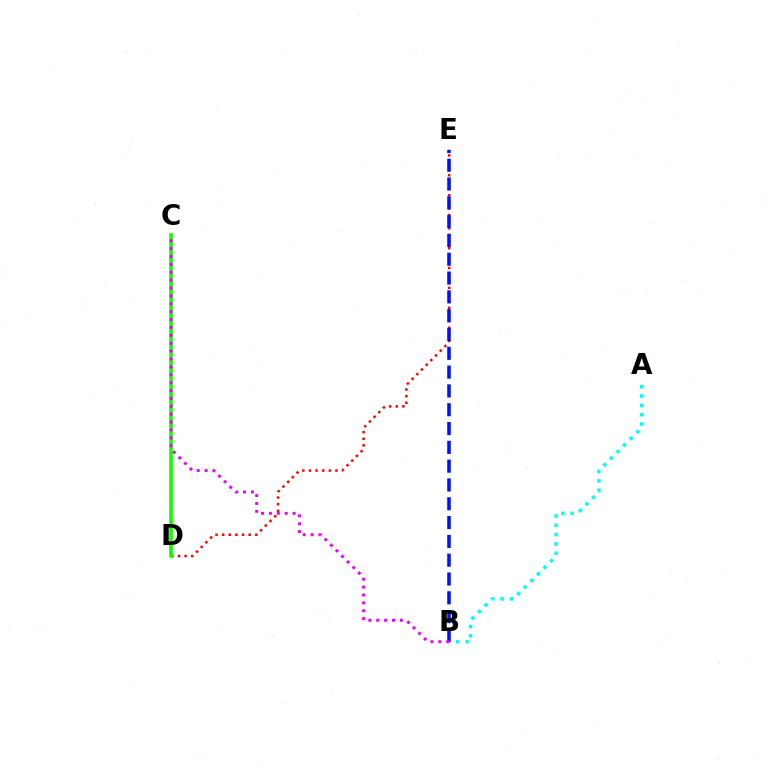{('C', 'D'): [{'color': '#fcf500', 'line_style': 'dotted', 'thickness': 2.39}, {'color': '#08ff00', 'line_style': 'solid', 'thickness': 2.55}], ('D', 'E'): [{'color': '#ff0000', 'line_style': 'dotted', 'thickness': 1.8}], ('A', 'B'): [{'color': '#00fff6', 'line_style': 'dotted', 'thickness': 2.53}], ('B', 'E'): [{'color': '#0010ff', 'line_style': 'dashed', 'thickness': 2.56}], ('B', 'C'): [{'color': '#ee00ff', 'line_style': 'dotted', 'thickness': 2.14}]}